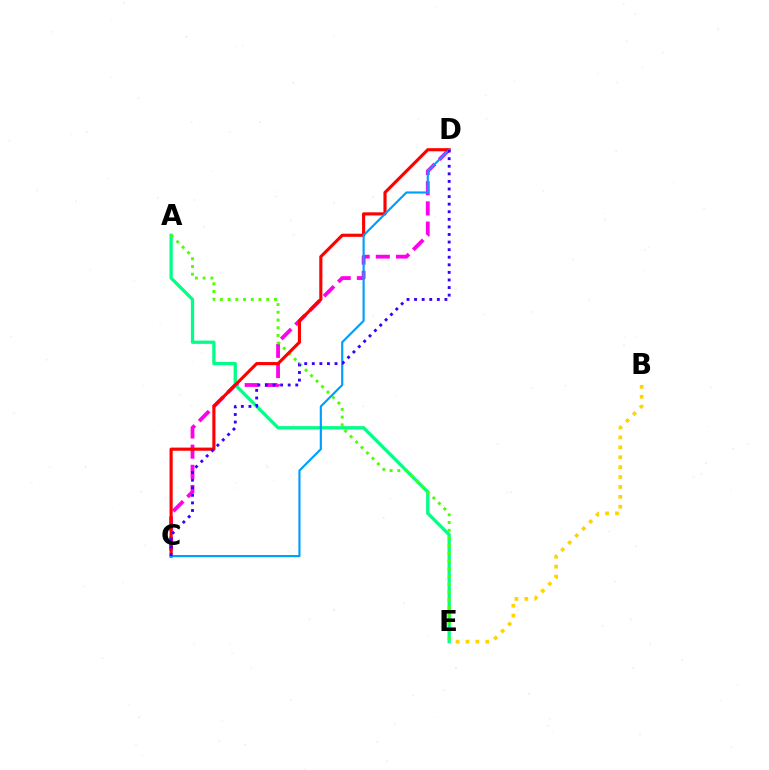{('C', 'D'): [{'color': '#ff00ed', 'line_style': 'dashed', 'thickness': 2.74}, {'color': '#ff0000', 'line_style': 'solid', 'thickness': 2.26}, {'color': '#009eff', 'line_style': 'solid', 'thickness': 1.55}, {'color': '#3700ff', 'line_style': 'dotted', 'thickness': 2.06}], ('A', 'E'): [{'color': '#00ff86', 'line_style': 'solid', 'thickness': 2.35}, {'color': '#4fff00', 'line_style': 'dotted', 'thickness': 2.1}], ('B', 'E'): [{'color': '#ffd500', 'line_style': 'dotted', 'thickness': 2.69}]}